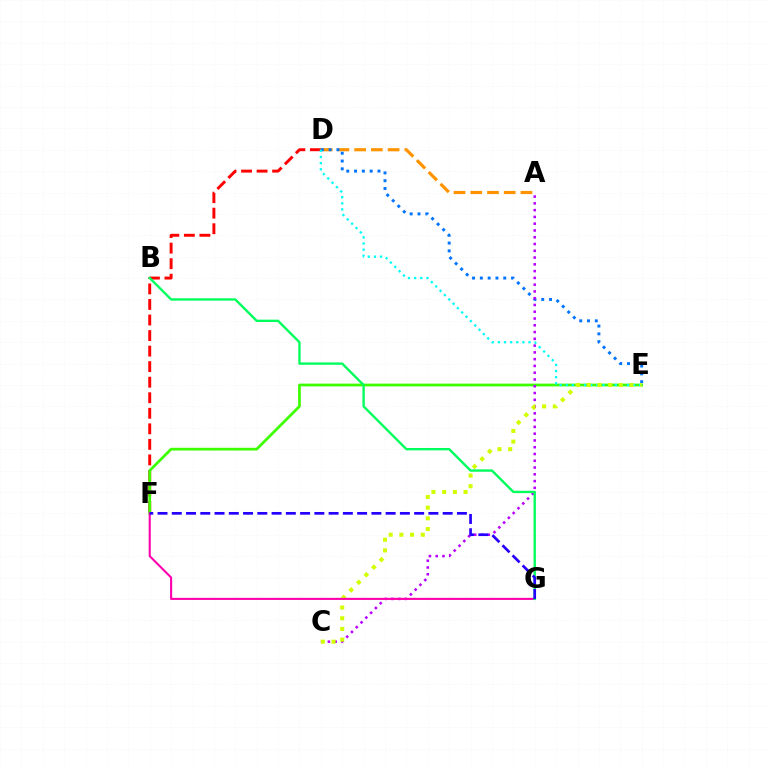{('D', 'F'): [{'color': '#ff0000', 'line_style': 'dashed', 'thickness': 2.11}], ('A', 'D'): [{'color': '#ff9400', 'line_style': 'dashed', 'thickness': 2.27}], ('D', 'E'): [{'color': '#0074ff', 'line_style': 'dotted', 'thickness': 2.12}, {'color': '#00fff6', 'line_style': 'dotted', 'thickness': 1.67}], ('E', 'F'): [{'color': '#3dff00', 'line_style': 'solid', 'thickness': 1.98}], ('A', 'C'): [{'color': '#b900ff', 'line_style': 'dotted', 'thickness': 1.84}], ('C', 'E'): [{'color': '#d1ff00', 'line_style': 'dotted', 'thickness': 2.91}], ('F', 'G'): [{'color': '#ff00ac', 'line_style': 'solid', 'thickness': 1.51}, {'color': '#2500ff', 'line_style': 'dashed', 'thickness': 1.94}], ('B', 'G'): [{'color': '#00ff5c', 'line_style': 'solid', 'thickness': 1.7}]}